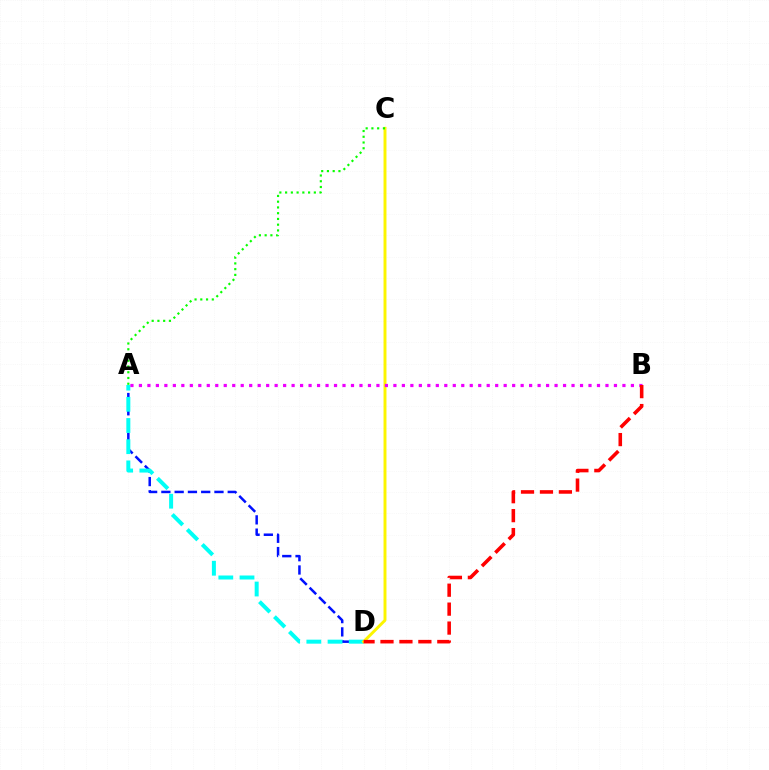{('A', 'D'): [{'color': '#0010ff', 'line_style': 'dashed', 'thickness': 1.8}, {'color': '#00fff6', 'line_style': 'dashed', 'thickness': 2.88}], ('C', 'D'): [{'color': '#fcf500', 'line_style': 'solid', 'thickness': 2.12}], ('A', 'C'): [{'color': '#08ff00', 'line_style': 'dotted', 'thickness': 1.56}], ('A', 'B'): [{'color': '#ee00ff', 'line_style': 'dotted', 'thickness': 2.3}], ('B', 'D'): [{'color': '#ff0000', 'line_style': 'dashed', 'thickness': 2.57}]}